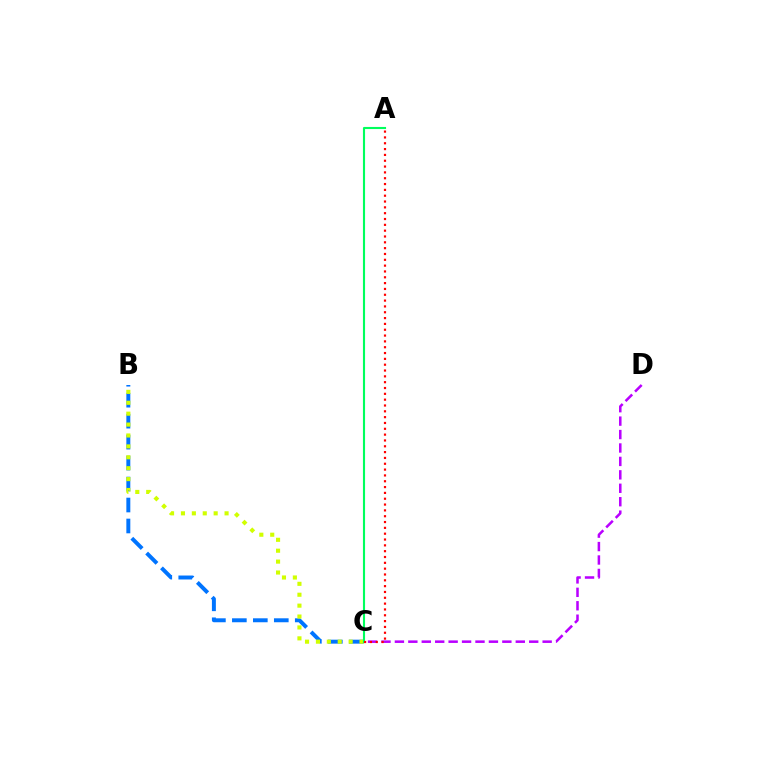{('B', 'C'): [{'color': '#0074ff', 'line_style': 'dashed', 'thickness': 2.85}, {'color': '#d1ff00', 'line_style': 'dotted', 'thickness': 2.96}], ('C', 'D'): [{'color': '#b900ff', 'line_style': 'dashed', 'thickness': 1.82}], ('A', 'C'): [{'color': '#00ff5c', 'line_style': 'solid', 'thickness': 1.52}, {'color': '#ff0000', 'line_style': 'dotted', 'thickness': 1.58}]}